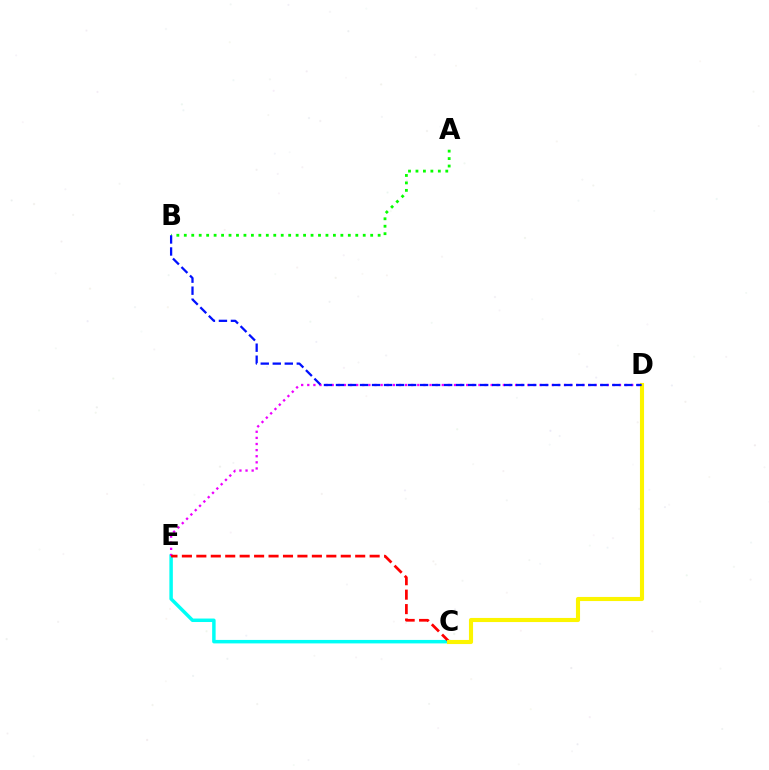{('C', 'E'): [{'color': '#00fff6', 'line_style': 'solid', 'thickness': 2.5}, {'color': '#ff0000', 'line_style': 'dashed', 'thickness': 1.96}], ('D', 'E'): [{'color': '#ee00ff', 'line_style': 'dotted', 'thickness': 1.66}], ('C', 'D'): [{'color': '#fcf500', 'line_style': 'solid', 'thickness': 2.95}], ('A', 'B'): [{'color': '#08ff00', 'line_style': 'dotted', 'thickness': 2.03}], ('B', 'D'): [{'color': '#0010ff', 'line_style': 'dashed', 'thickness': 1.63}]}